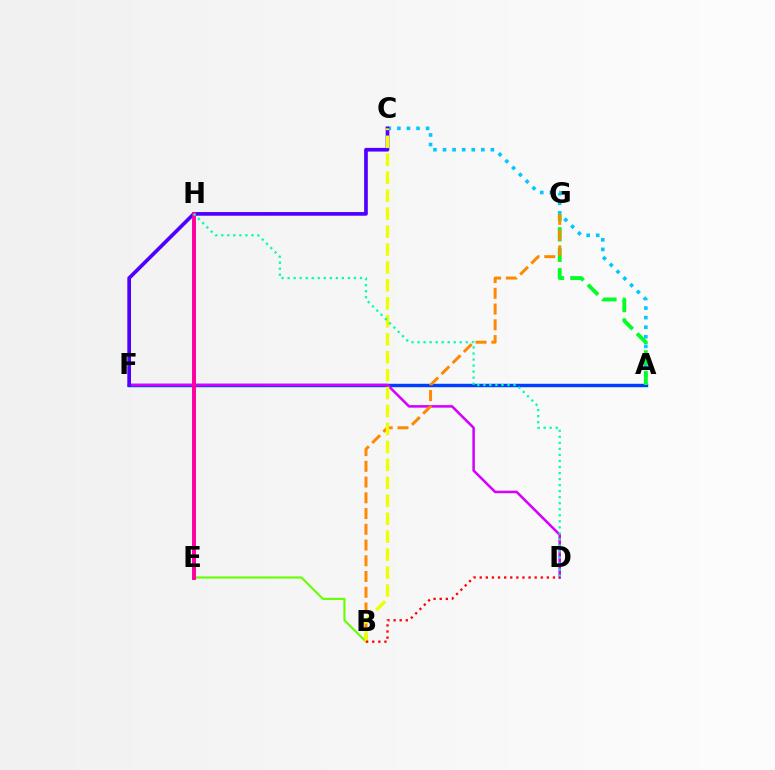{('A', 'F'): [{'color': '#003fff', 'line_style': 'solid', 'thickness': 2.47}], ('A', 'C'): [{'color': '#00c7ff', 'line_style': 'dotted', 'thickness': 2.6}], ('A', 'G'): [{'color': '#00ff27', 'line_style': 'dashed', 'thickness': 2.78}], ('D', 'F'): [{'color': '#d600ff', 'line_style': 'solid', 'thickness': 1.83}], ('C', 'F'): [{'color': '#4f00ff', 'line_style': 'solid', 'thickness': 2.65}], ('B', 'E'): [{'color': '#66ff00', 'line_style': 'solid', 'thickness': 1.52}], ('B', 'G'): [{'color': '#ff8800', 'line_style': 'dashed', 'thickness': 2.14}], ('E', 'H'): [{'color': '#ff00a0', 'line_style': 'solid', 'thickness': 2.83}], ('B', 'C'): [{'color': '#eeff00', 'line_style': 'dashed', 'thickness': 2.44}], ('D', 'H'): [{'color': '#00ffaf', 'line_style': 'dotted', 'thickness': 1.64}], ('B', 'D'): [{'color': '#ff0000', 'line_style': 'dotted', 'thickness': 1.66}]}